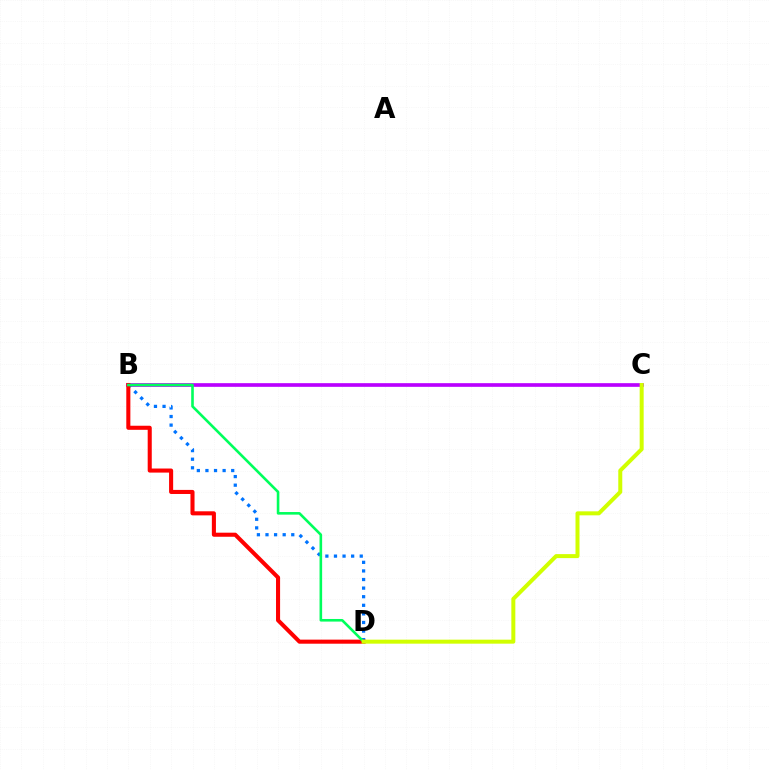{('B', 'C'): [{'color': '#b900ff', 'line_style': 'solid', 'thickness': 2.64}], ('B', 'D'): [{'color': '#0074ff', 'line_style': 'dotted', 'thickness': 2.33}, {'color': '#ff0000', 'line_style': 'solid', 'thickness': 2.93}, {'color': '#00ff5c', 'line_style': 'solid', 'thickness': 1.88}], ('C', 'D'): [{'color': '#d1ff00', 'line_style': 'solid', 'thickness': 2.88}]}